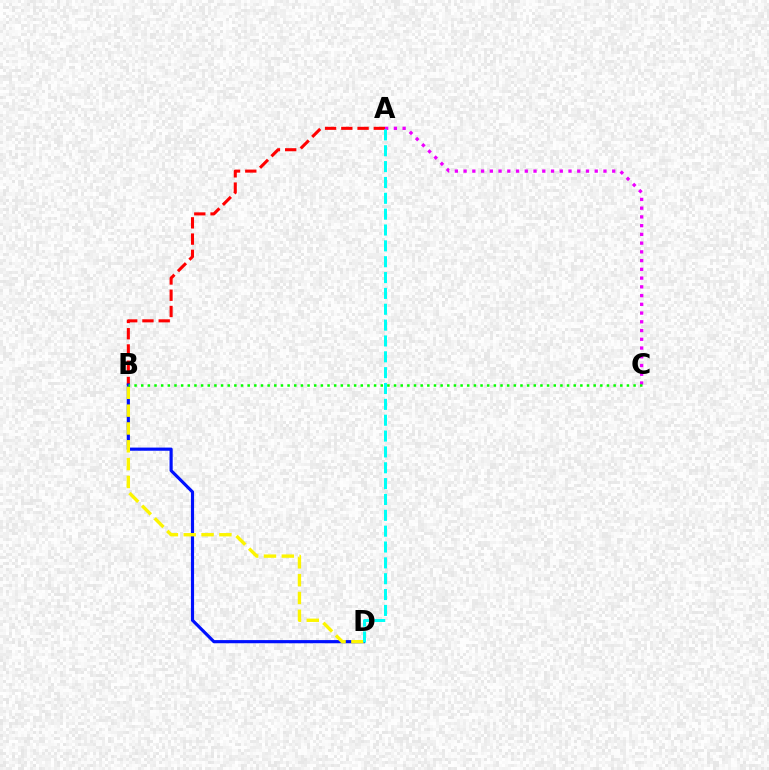{('A', 'B'): [{'color': '#ff0000', 'line_style': 'dashed', 'thickness': 2.21}], ('B', 'D'): [{'color': '#0010ff', 'line_style': 'solid', 'thickness': 2.27}, {'color': '#fcf500', 'line_style': 'dashed', 'thickness': 2.42}], ('A', 'C'): [{'color': '#ee00ff', 'line_style': 'dotted', 'thickness': 2.38}], ('A', 'D'): [{'color': '#00fff6', 'line_style': 'dashed', 'thickness': 2.15}], ('B', 'C'): [{'color': '#08ff00', 'line_style': 'dotted', 'thickness': 1.81}]}